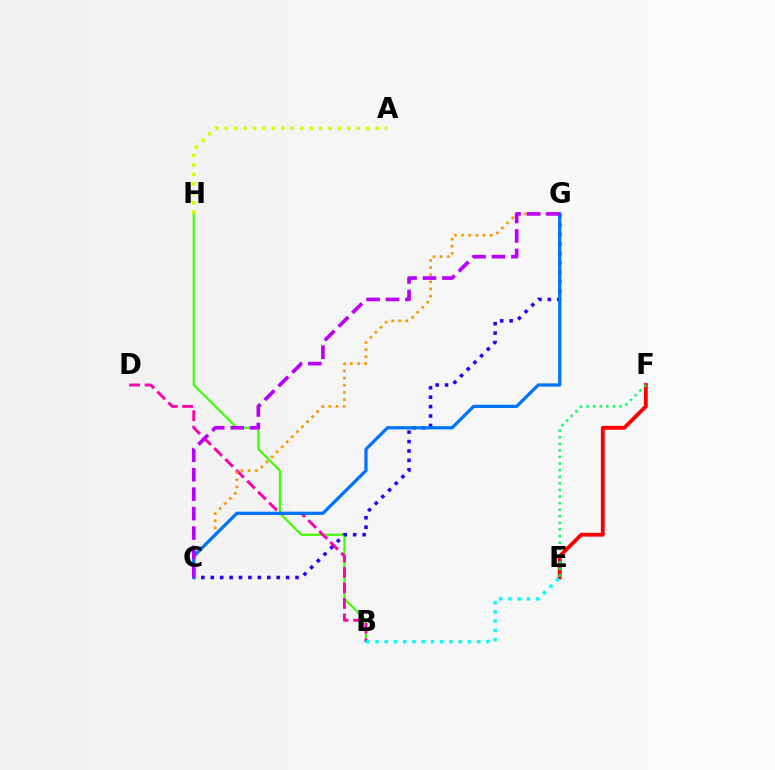{('B', 'H'): [{'color': '#3dff00', 'line_style': 'solid', 'thickness': 1.57}], ('C', 'G'): [{'color': '#2500ff', 'line_style': 'dotted', 'thickness': 2.56}, {'color': '#ff9400', 'line_style': 'dotted', 'thickness': 1.94}, {'color': '#0074ff', 'line_style': 'solid', 'thickness': 2.34}, {'color': '#b900ff', 'line_style': 'dashed', 'thickness': 2.64}], ('B', 'D'): [{'color': '#ff00ac', 'line_style': 'dashed', 'thickness': 2.1}], ('A', 'H'): [{'color': '#d1ff00', 'line_style': 'dotted', 'thickness': 2.56}], ('E', 'F'): [{'color': '#ff0000', 'line_style': 'solid', 'thickness': 2.77}, {'color': '#00ff5c', 'line_style': 'dotted', 'thickness': 1.79}], ('B', 'E'): [{'color': '#00fff6', 'line_style': 'dotted', 'thickness': 2.51}]}